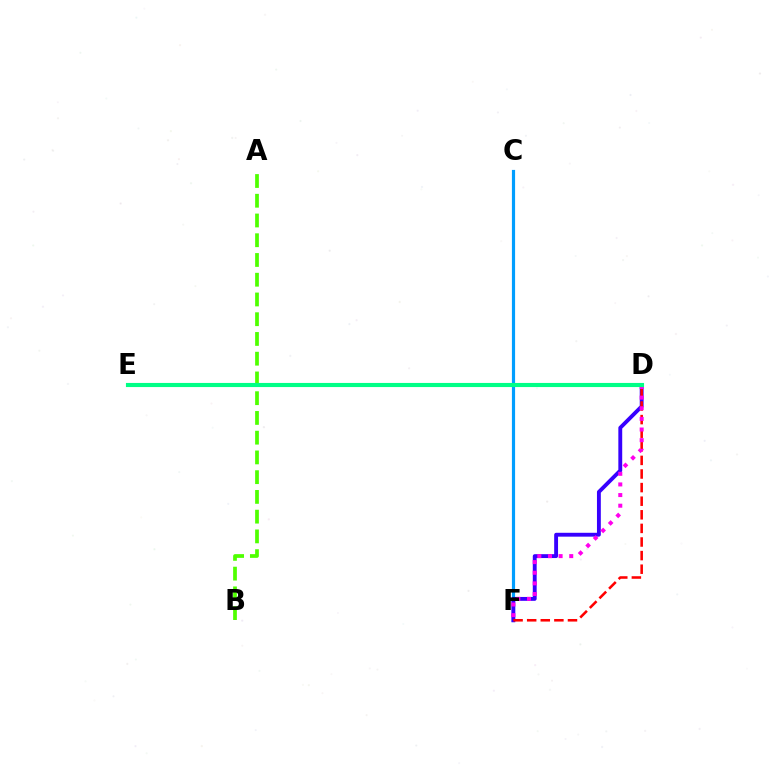{('A', 'B'): [{'color': '#4fff00', 'line_style': 'dashed', 'thickness': 2.68}], ('C', 'F'): [{'color': '#ffd500', 'line_style': 'solid', 'thickness': 2.03}, {'color': '#009eff', 'line_style': 'solid', 'thickness': 2.29}], ('D', 'F'): [{'color': '#3700ff', 'line_style': 'solid', 'thickness': 2.78}, {'color': '#ff0000', 'line_style': 'dashed', 'thickness': 1.85}, {'color': '#ff00ed', 'line_style': 'dotted', 'thickness': 2.89}], ('D', 'E'): [{'color': '#00ff86', 'line_style': 'solid', 'thickness': 2.96}]}